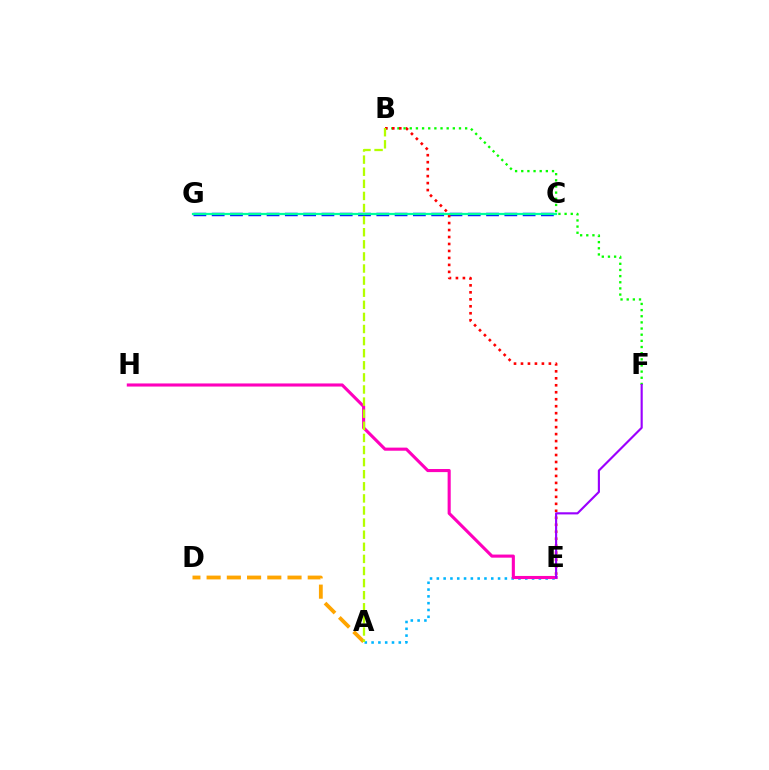{('A', 'E'): [{'color': '#00b5ff', 'line_style': 'dotted', 'thickness': 1.85}], ('B', 'F'): [{'color': '#08ff00', 'line_style': 'dotted', 'thickness': 1.67}], ('E', 'H'): [{'color': '#ff00bd', 'line_style': 'solid', 'thickness': 2.23}], ('C', 'G'): [{'color': '#0010ff', 'line_style': 'dashed', 'thickness': 2.48}, {'color': '#00ff9d', 'line_style': 'solid', 'thickness': 1.62}], ('B', 'E'): [{'color': '#ff0000', 'line_style': 'dotted', 'thickness': 1.89}], ('A', 'D'): [{'color': '#ffa500', 'line_style': 'dashed', 'thickness': 2.75}], ('E', 'F'): [{'color': '#9b00ff', 'line_style': 'solid', 'thickness': 1.54}], ('A', 'B'): [{'color': '#b3ff00', 'line_style': 'dashed', 'thickness': 1.64}]}